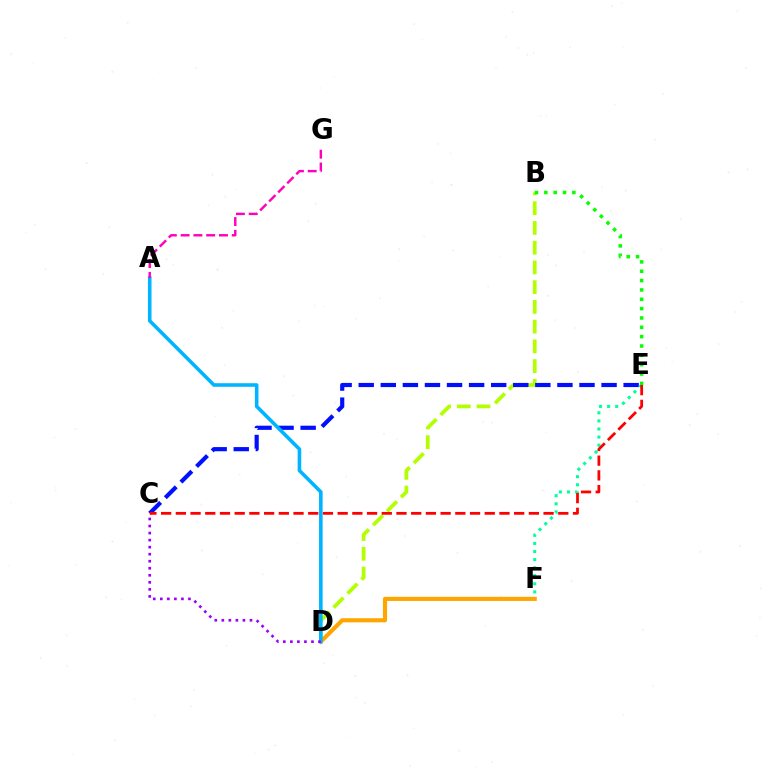{('B', 'D'): [{'color': '#b3ff00', 'line_style': 'dashed', 'thickness': 2.68}], ('C', 'E'): [{'color': '#0010ff', 'line_style': 'dashed', 'thickness': 3.0}, {'color': '#ff0000', 'line_style': 'dashed', 'thickness': 2.0}], ('E', 'F'): [{'color': '#00ff9d', 'line_style': 'dotted', 'thickness': 2.2}], ('D', 'F'): [{'color': '#ffa500', 'line_style': 'solid', 'thickness': 2.97}], ('B', 'E'): [{'color': '#08ff00', 'line_style': 'dotted', 'thickness': 2.54}], ('A', 'D'): [{'color': '#00b5ff', 'line_style': 'solid', 'thickness': 2.59}], ('C', 'D'): [{'color': '#9b00ff', 'line_style': 'dotted', 'thickness': 1.91}], ('A', 'G'): [{'color': '#ff00bd', 'line_style': 'dashed', 'thickness': 1.74}]}